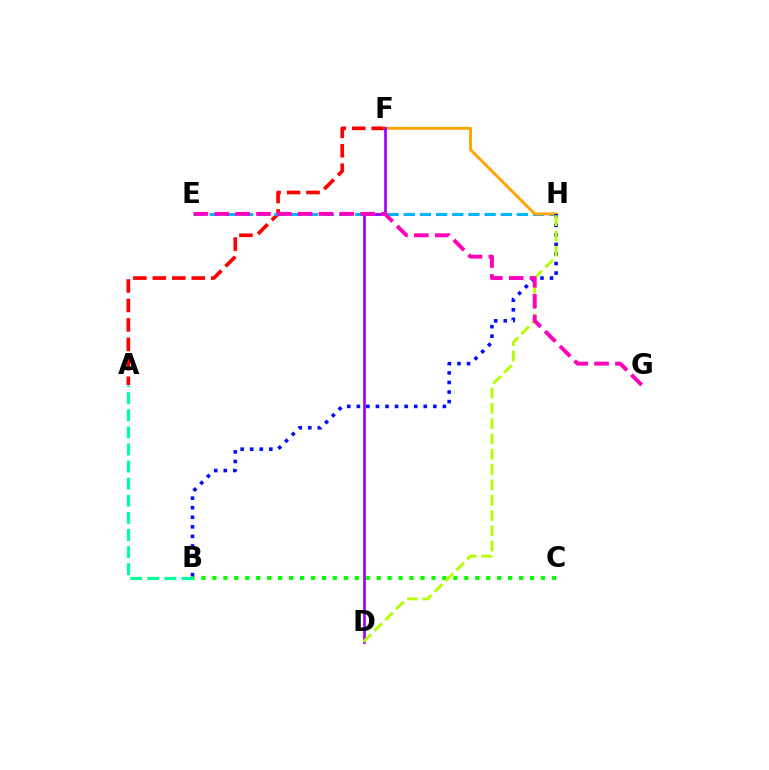{('A', 'F'): [{'color': '#ff0000', 'line_style': 'dashed', 'thickness': 2.64}], ('A', 'B'): [{'color': '#00ff9d', 'line_style': 'dashed', 'thickness': 2.32}], ('E', 'H'): [{'color': '#00b5ff', 'line_style': 'dashed', 'thickness': 2.2}], ('F', 'H'): [{'color': '#ffa500', 'line_style': 'solid', 'thickness': 2.1}], ('B', 'C'): [{'color': '#08ff00', 'line_style': 'dotted', 'thickness': 2.98}], ('B', 'H'): [{'color': '#0010ff', 'line_style': 'dotted', 'thickness': 2.6}], ('D', 'F'): [{'color': '#9b00ff', 'line_style': 'solid', 'thickness': 1.94}], ('D', 'H'): [{'color': '#b3ff00', 'line_style': 'dashed', 'thickness': 2.08}], ('E', 'G'): [{'color': '#ff00bd', 'line_style': 'dashed', 'thickness': 2.83}]}